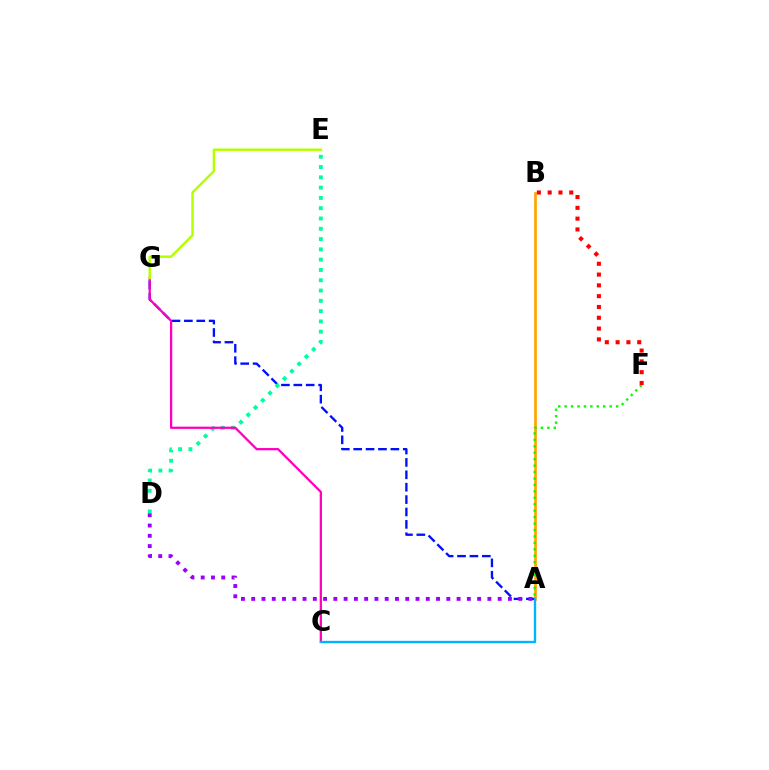{('A', 'B'): [{'color': '#ffa500', 'line_style': 'solid', 'thickness': 1.95}], ('A', 'F'): [{'color': '#08ff00', 'line_style': 'dotted', 'thickness': 1.75}], ('A', 'G'): [{'color': '#0010ff', 'line_style': 'dashed', 'thickness': 1.68}], ('D', 'E'): [{'color': '#00ff9d', 'line_style': 'dotted', 'thickness': 2.8}], ('A', 'D'): [{'color': '#9b00ff', 'line_style': 'dotted', 'thickness': 2.79}], ('C', 'G'): [{'color': '#ff00bd', 'line_style': 'solid', 'thickness': 1.63}], ('B', 'F'): [{'color': '#ff0000', 'line_style': 'dotted', 'thickness': 2.93}], ('A', 'C'): [{'color': '#00b5ff', 'line_style': 'solid', 'thickness': 1.69}], ('E', 'G'): [{'color': '#b3ff00', 'line_style': 'solid', 'thickness': 1.76}]}